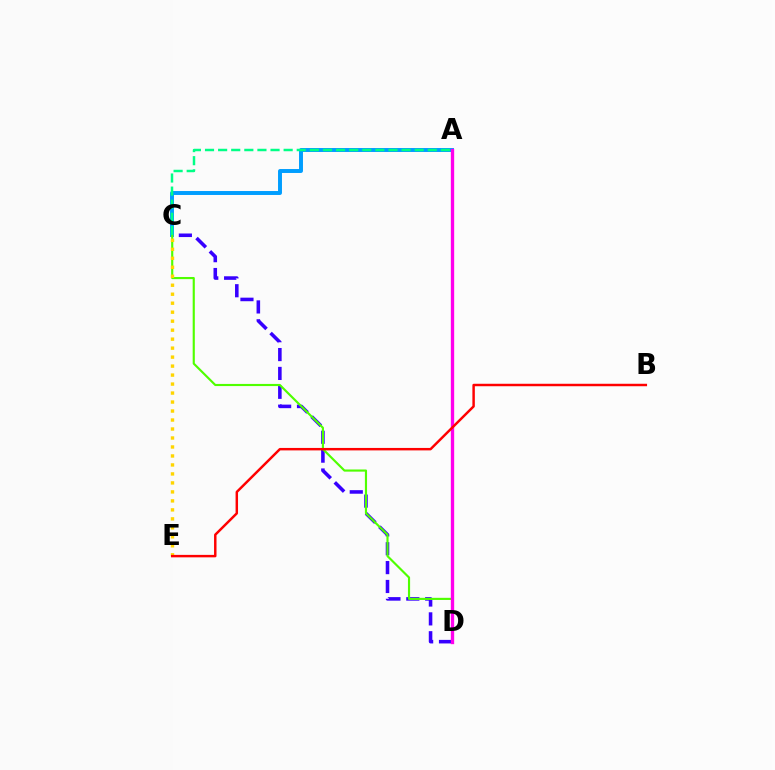{('C', 'D'): [{'color': '#3700ff', 'line_style': 'dashed', 'thickness': 2.56}, {'color': '#4fff00', 'line_style': 'solid', 'thickness': 1.55}], ('A', 'C'): [{'color': '#009eff', 'line_style': 'solid', 'thickness': 2.84}, {'color': '#00ff86', 'line_style': 'dashed', 'thickness': 1.78}], ('A', 'D'): [{'color': '#ff00ed', 'line_style': 'solid', 'thickness': 2.4}], ('C', 'E'): [{'color': '#ffd500', 'line_style': 'dotted', 'thickness': 2.44}], ('B', 'E'): [{'color': '#ff0000', 'line_style': 'solid', 'thickness': 1.77}]}